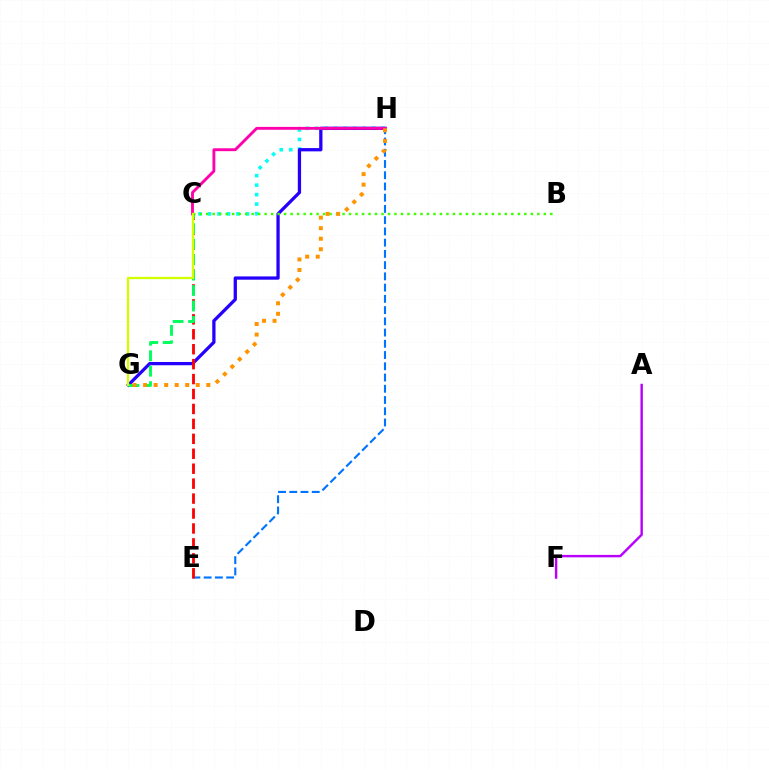{('C', 'H'): [{'color': '#00fff6', 'line_style': 'dotted', 'thickness': 2.58}, {'color': '#ff00ac', 'line_style': 'solid', 'thickness': 2.07}], ('G', 'H'): [{'color': '#2500ff', 'line_style': 'solid', 'thickness': 2.36}, {'color': '#ff9400', 'line_style': 'dotted', 'thickness': 2.86}], ('B', 'C'): [{'color': '#3dff00', 'line_style': 'dotted', 'thickness': 1.76}], ('A', 'F'): [{'color': '#b900ff', 'line_style': 'solid', 'thickness': 1.75}], ('E', 'H'): [{'color': '#0074ff', 'line_style': 'dashed', 'thickness': 1.53}], ('C', 'E'): [{'color': '#ff0000', 'line_style': 'dashed', 'thickness': 2.03}], ('C', 'G'): [{'color': '#00ff5c', 'line_style': 'dashed', 'thickness': 2.1}, {'color': '#d1ff00', 'line_style': 'solid', 'thickness': 1.65}]}